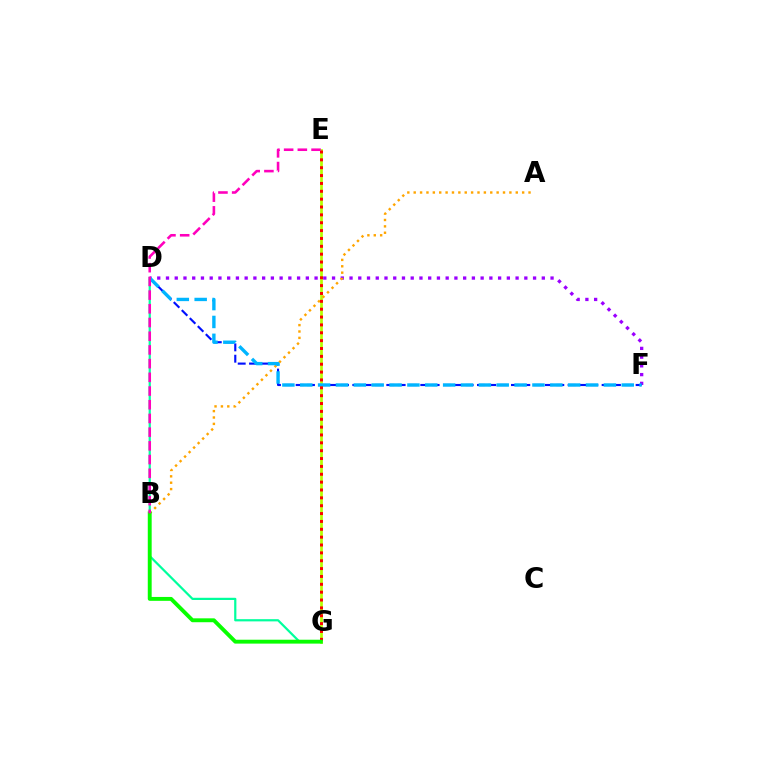{('D', 'F'): [{'color': '#9b00ff', 'line_style': 'dotted', 'thickness': 2.37}, {'color': '#0010ff', 'line_style': 'dashed', 'thickness': 1.54}, {'color': '#00b5ff', 'line_style': 'dashed', 'thickness': 2.43}], ('E', 'G'): [{'color': '#b3ff00', 'line_style': 'solid', 'thickness': 1.95}, {'color': '#ff0000', 'line_style': 'dotted', 'thickness': 2.14}], ('A', 'B'): [{'color': '#ffa500', 'line_style': 'dotted', 'thickness': 1.73}], ('D', 'G'): [{'color': '#00ff9d', 'line_style': 'solid', 'thickness': 1.59}], ('B', 'G'): [{'color': '#08ff00', 'line_style': 'solid', 'thickness': 2.8}], ('B', 'E'): [{'color': '#ff00bd', 'line_style': 'dashed', 'thickness': 1.86}]}